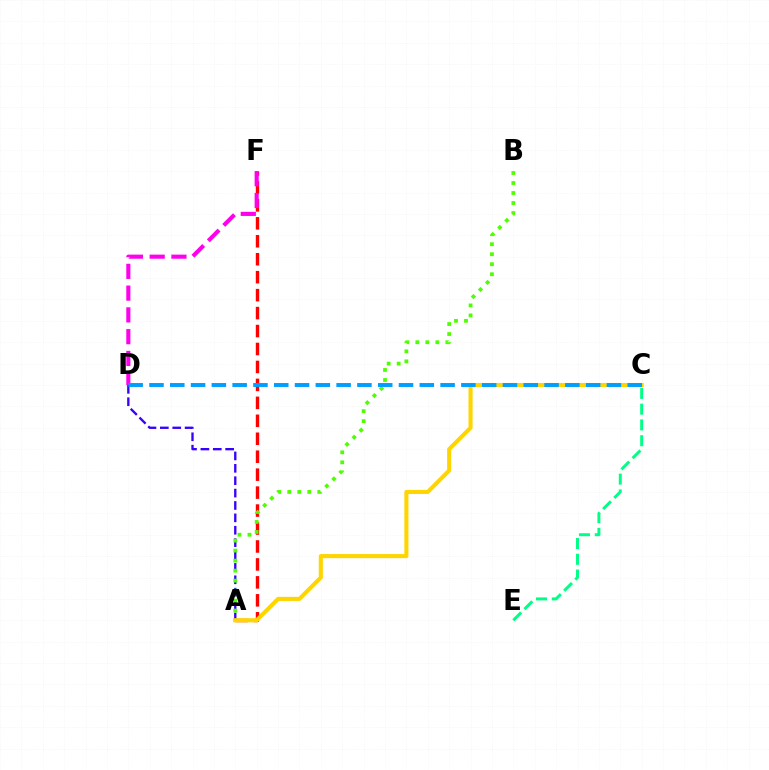{('A', 'F'): [{'color': '#ff0000', 'line_style': 'dashed', 'thickness': 2.44}], ('A', 'D'): [{'color': '#3700ff', 'line_style': 'dashed', 'thickness': 1.68}], ('A', 'B'): [{'color': '#4fff00', 'line_style': 'dotted', 'thickness': 2.72}], ('A', 'C'): [{'color': '#ffd500', 'line_style': 'solid', 'thickness': 2.95}], ('C', 'E'): [{'color': '#00ff86', 'line_style': 'dashed', 'thickness': 2.14}], ('D', 'F'): [{'color': '#ff00ed', 'line_style': 'dashed', 'thickness': 2.96}], ('C', 'D'): [{'color': '#009eff', 'line_style': 'dashed', 'thickness': 2.82}]}